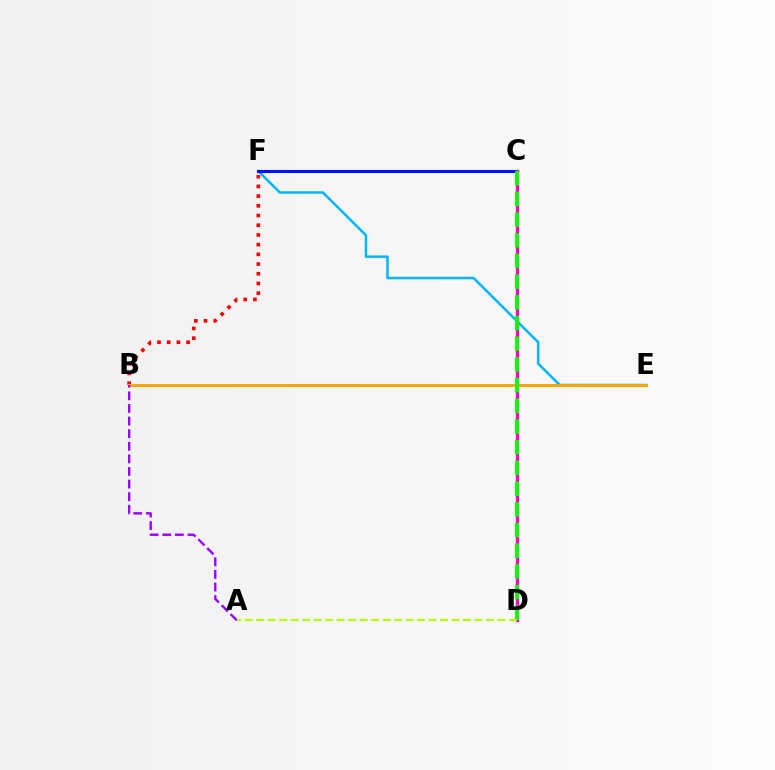{('E', 'F'): [{'color': '#00b5ff', 'line_style': 'solid', 'thickness': 1.79}], ('C', 'F'): [{'color': '#0010ff', 'line_style': 'solid', 'thickness': 2.2}], ('B', 'F'): [{'color': '#ff0000', 'line_style': 'dotted', 'thickness': 2.64}], ('C', 'D'): [{'color': '#00ff9d', 'line_style': 'dashed', 'thickness': 2.16}, {'color': '#ff00bd', 'line_style': 'solid', 'thickness': 2.41}, {'color': '#08ff00', 'line_style': 'dashed', 'thickness': 2.81}], ('B', 'E'): [{'color': '#ffa500', 'line_style': 'solid', 'thickness': 2.11}], ('A', 'B'): [{'color': '#9b00ff', 'line_style': 'dashed', 'thickness': 1.71}], ('A', 'D'): [{'color': '#b3ff00', 'line_style': 'dashed', 'thickness': 1.56}]}